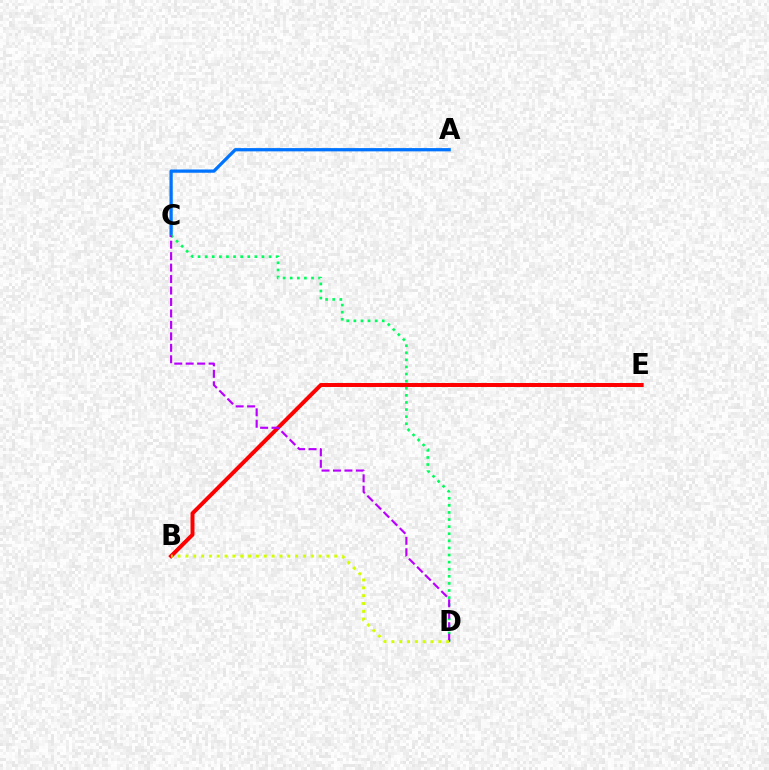{('A', 'C'): [{'color': '#0074ff', 'line_style': 'solid', 'thickness': 2.35}], ('B', 'E'): [{'color': '#ff0000', 'line_style': 'solid', 'thickness': 2.86}], ('C', 'D'): [{'color': '#00ff5c', 'line_style': 'dotted', 'thickness': 1.93}, {'color': '#b900ff', 'line_style': 'dashed', 'thickness': 1.56}], ('B', 'D'): [{'color': '#d1ff00', 'line_style': 'dotted', 'thickness': 2.13}]}